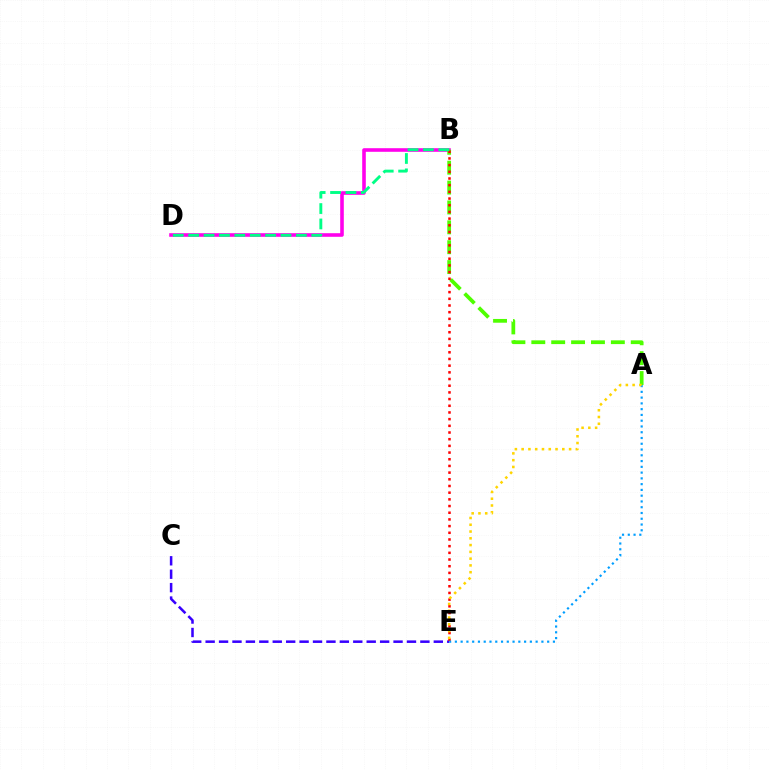{('C', 'E'): [{'color': '#3700ff', 'line_style': 'dashed', 'thickness': 1.82}], ('B', 'D'): [{'color': '#ff00ed', 'line_style': 'solid', 'thickness': 2.59}, {'color': '#00ff86', 'line_style': 'dashed', 'thickness': 2.09}], ('A', 'B'): [{'color': '#4fff00', 'line_style': 'dashed', 'thickness': 2.7}], ('B', 'E'): [{'color': '#ff0000', 'line_style': 'dotted', 'thickness': 1.82}], ('A', 'E'): [{'color': '#009eff', 'line_style': 'dotted', 'thickness': 1.57}, {'color': '#ffd500', 'line_style': 'dotted', 'thickness': 1.84}]}